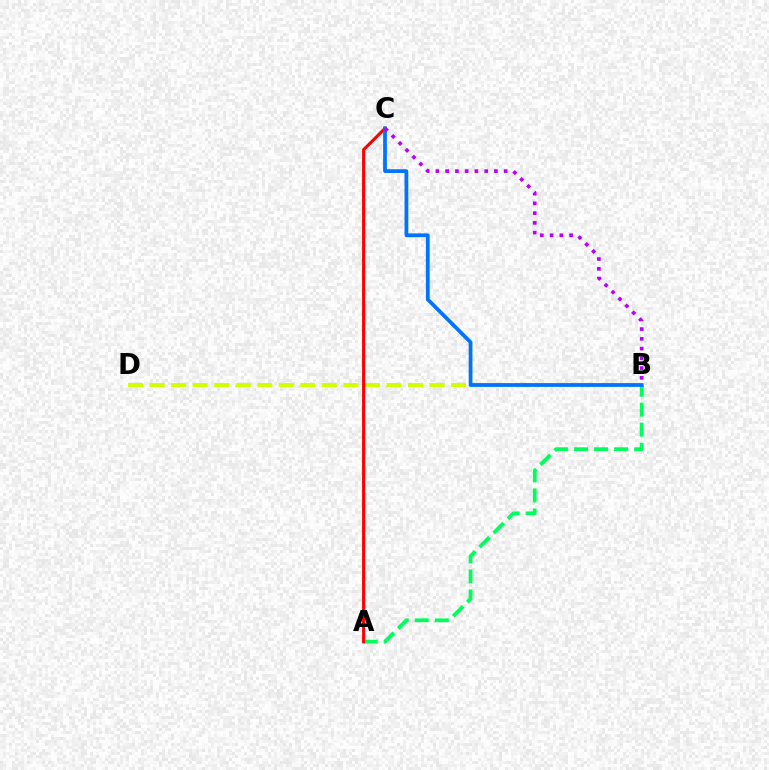{('B', 'D'): [{'color': '#d1ff00', 'line_style': 'dashed', 'thickness': 2.93}], ('A', 'B'): [{'color': '#00ff5c', 'line_style': 'dashed', 'thickness': 2.72}], ('A', 'C'): [{'color': '#ff0000', 'line_style': 'solid', 'thickness': 2.22}], ('B', 'C'): [{'color': '#0074ff', 'line_style': 'solid', 'thickness': 2.71}, {'color': '#b900ff', 'line_style': 'dotted', 'thickness': 2.65}]}